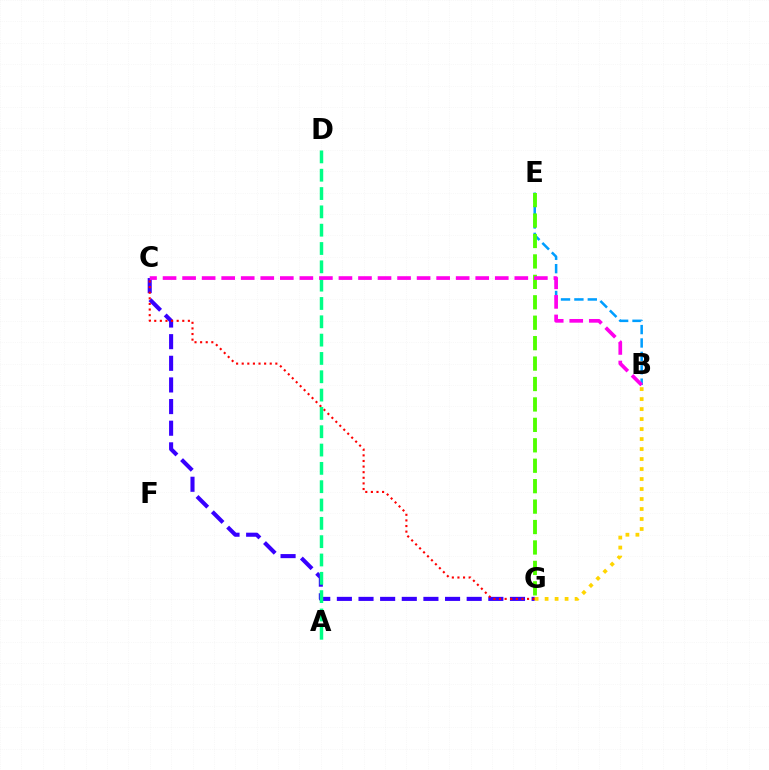{('C', 'G'): [{'color': '#3700ff', 'line_style': 'dashed', 'thickness': 2.94}, {'color': '#ff0000', 'line_style': 'dotted', 'thickness': 1.52}], ('B', 'E'): [{'color': '#009eff', 'line_style': 'dashed', 'thickness': 1.82}], ('A', 'D'): [{'color': '#00ff86', 'line_style': 'dashed', 'thickness': 2.49}], ('E', 'G'): [{'color': '#4fff00', 'line_style': 'dashed', 'thickness': 2.78}], ('B', 'G'): [{'color': '#ffd500', 'line_style': 'dotted', 'thickness': 2.72}], ('B', 'C'): [{'color': '#ff00ed', 'line_style': 'dashed', 'thickness': 2.65}]}